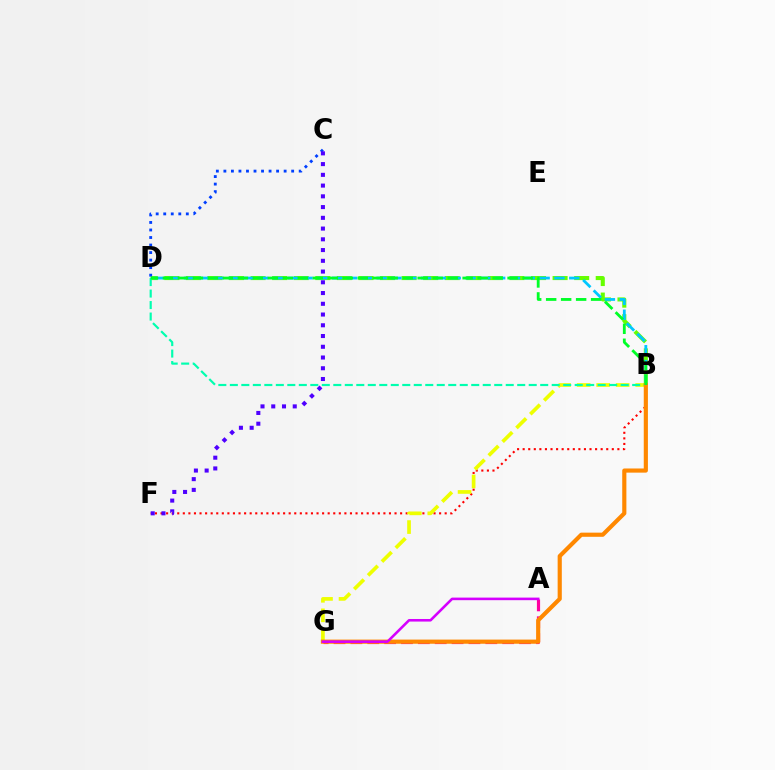{('B', 'F'): [{'color': '#ff0000', 'line_style': 'dotted', 'thickness': 1.51}], ('B', 'G'): [{'color': '#eeff00', 'line_style': 'dashed', 'thickness': 2.65}, {'color': '#ff8800', 'line_style': 'solid', 'thickness': 2.99}], ('B', 'D'): [{'color': '#66ff00', 'line_style': 'dashed', 'thickness': 2.93}, {'color': '#00c7ff', 'line_style': 'dashed', 'thickness': 2.01}, {'color': '#00ffaf', 'line_style': 'dashed', 'thickness': 1.56}, {'color': '#00ff27', 'line_style': 'dashed', 'thickness': 2.04}], ('A', 'G'): [{'color': '#ff00a0', 'line_style': 'dashed', 'thickness': 2.29}, {'color': '#d600ff', 'line_style': 'solid', 'thickness': 1.86}], ('C', 'D'): [{'color': '#003fff', 'line_style': 'dotted', 'thickness': 2.05}], ('C', 'F'): [{'color': '#4f00ff', 'line_style': 'dotted', 'thickness': 2.92}]}